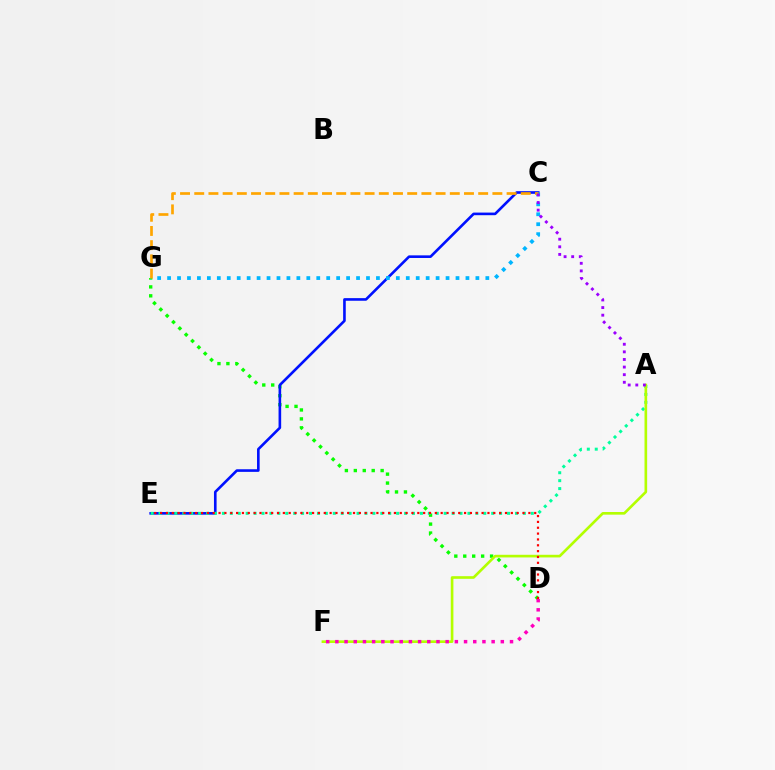{('D', 'G'): [{'color': '#08ff00', 'line_style': 'dotted', 'thickness': 2.43}], ('C', 'E'): [{'color': '#0010ff', 'line_style': 'solid', 'thickness': 1.89}], ('A', 'E'): [{'color': '#00ff9d', 'line_style': 'dotted', 'thickness': 2.15}], ('C', 'G'): [{'color': '#00b5ff', 'line_style': 'dotted', 'thickness': 2.7}, {'color': '#ffa500', 'line_style': 'dashed', 'thickness': 1.93}], ('A', 'F'): [{'color': '#b3ff00', 'line_style': 'solid', 'thickness': 1.9}], ('D', 'F'): [{'color': '#ff00bd', 'line_style': 'dotted', 'thickness': 2.5}], ('D', 'E'): [{'color': '#ff0000', 'line_style': 'dotted', 'thickness': 1.59}], ('A', 'C'): [{'color': '#9b00ff', 'line_style': 'dotted', 'thickness': 2.07}]}